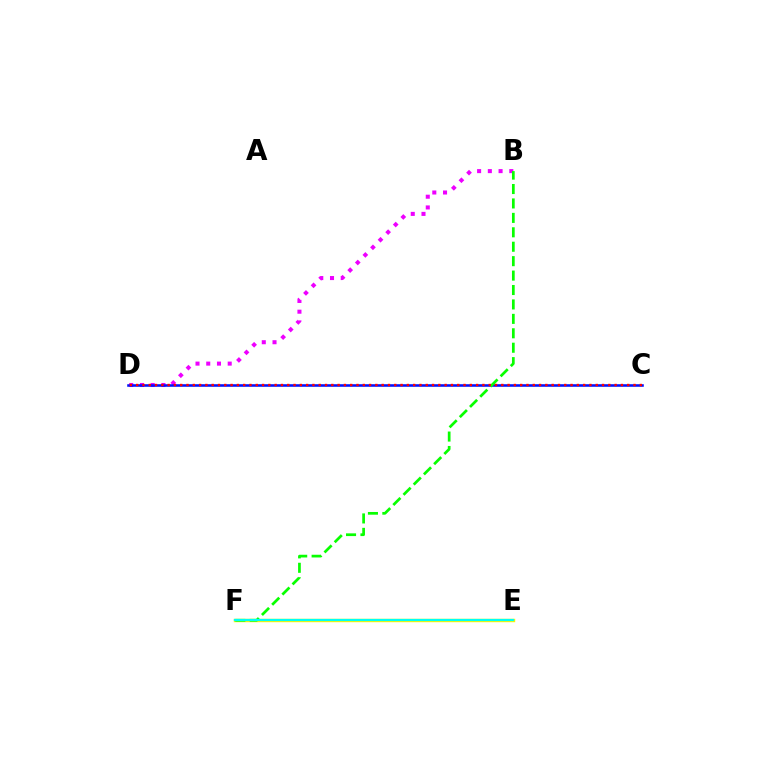{('B', 'D'): [{'color': '#ee00ff', 'line_style': 'dotted', 'thickness': 2.92}], ('E', 'F'): [{'color': '#fcf500', 'line_style': 'solid', 'thickness': 2.46}, {'color': '#00fff6', 'line_style': 'solid', 'thickness': 1.62}], ('C', 'D'): [{'color': '#0010ff', 'line_style': 'solid', 'thickness': 1.84}, {'color': '#ff0000', 'line_style': 'dotted', 'thickness': 1.71}], ('B', 'F'): [{'color': '#08ff00', 'line_style': 'dashed', 'thickness': 1.96}]}